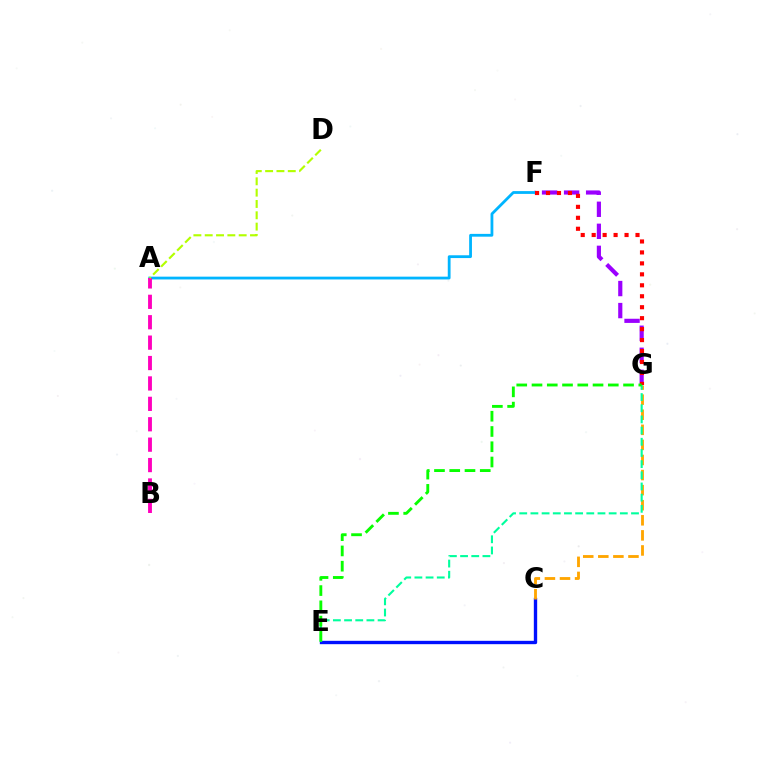{('F', 'G'): [{'color': '#9b00ff', 'line_style': 'dashed', 'thickness': 2.99}, {'color': '#ff0000', 'line_style': 'dotted', 'thickness': 2.98}], ('A', 'F'): [{'color': '#00b5ff', 'line_style': 'solid', 'thickness': 2.01}], ('C', 'E'): [{'color': '#0010ff', 'line_style': 'solid', 'thickness': 2.42}], ('C', 'G'): [{'color': '#ffa500', 'line_style': 'dashed', 'thickness': 2.05}], ('E', 'G'): [{'color': '#00ff9d', 'line_style': 'dashed', 'thickness': 1.52}, {'color': '#08ff00', 'line_style': 'dashed', 'thickness': 2.07}], ('A', 'B'): [{'color': '#ff00bd', 'line_style': 'dashed', 'thickness': 2.77}], ('A', 'D'): [{'color': '#b3ff00', 'line_style': 'dashed', 'thickness': 1.54}]}